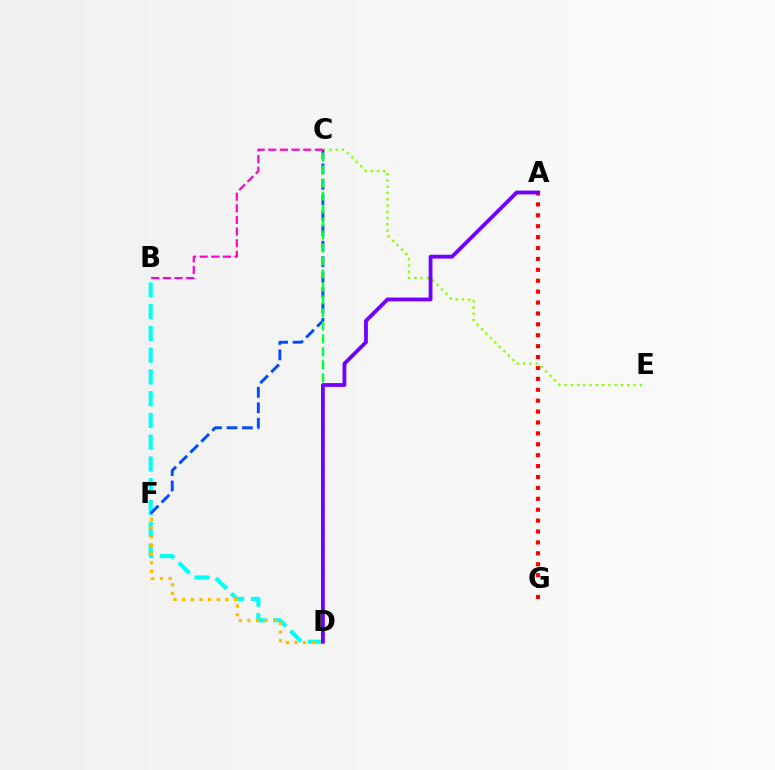{('B', 'D'): [{'color': '#00fff6', 'line_style': 'dashed', 'thickness': 2.96}], ('C', 'E'): [{'color': '#84ff00', 'line_style': 'dotted', 'thickness': 1.7}], ('C', 'F'): [{'color': '#004bff', 'line_style': 'dashed', 'thickness': 2.1}], ('A', 'G'): [{'color': '#ff0000', 'line_style': 'dotted', 'thickness': 2.96}], ('C', 'D'): [{'color': '#00ff39', 'line_style': 'dashed', 'thickness': 1.76}], ('D', 'F'): [{'color': '#ffbd00', 'line_style': 'dotted', 'thickness': 2.34}], ('B', 'C'): [{'color': '#ff00cf', 'line_style': 'dashed', 'thickness': 1.58}], ('A', 'D'): [{'color': '#7200ff', 'line_style': 'solid', 'thickness': 2.74}]}